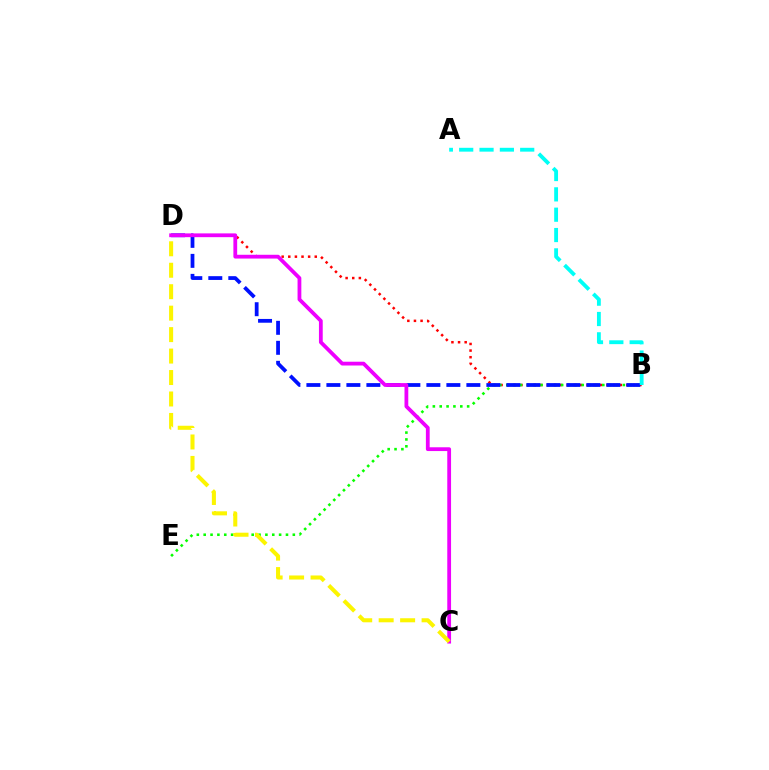{('B', 'D'): [{'color': '#ff0000', 'line_style': 'dotted', 'thickness': 1.8}, {'color': '#0010ff', 'line_style': 'dashed', 'thickness': 2.72}], ('B', 'E'): [{'color': '#08ff00', 'line_style': 'dotted', 'thickness': 1.86}], ('C', 'D'): [{'color': '#ee00ff', 'line_style': 'solid', 'thickness': 2.72}, {'color': '#fcf500', 'line_style': 'dashed', 'thickness': 2.91}], ('A', 'B'): [{'color': '#00fff6', 'line_style': 'dashed', 'thickness': 2.76}]}